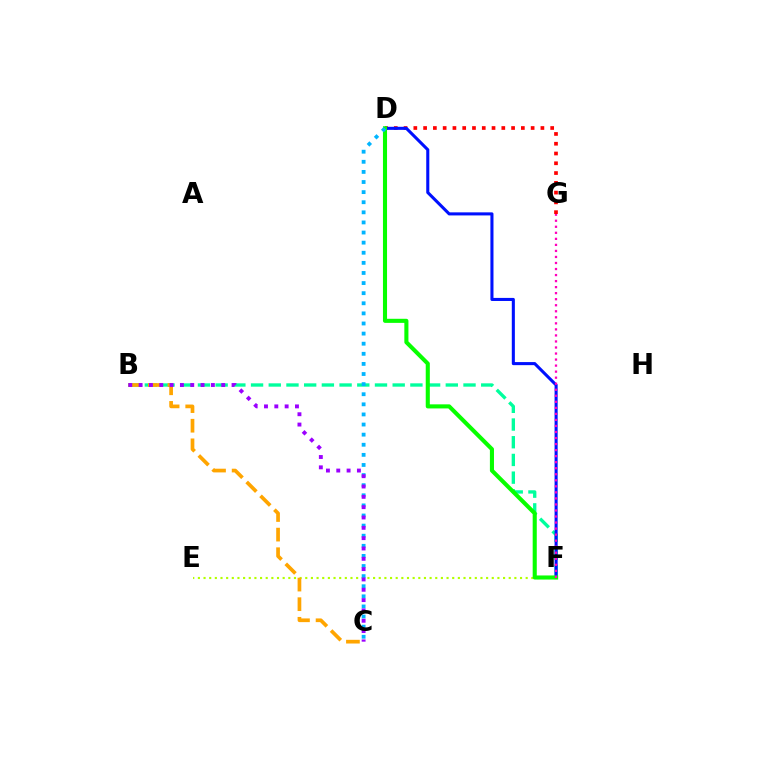{('B', 'F'): [{'color': '#00ff9d', 'line_style': 'dashed', 'thickness': 2.41}], ('D', 'G'): [{'color': '#ff0000', 'line_style': 'dotted', 'thickness': 2.66}], ('D', 'F'): [{'color': '#0010ff', 'line_style': 'solid', 'thickness': 2.21}, {'color': '#08ff00', 'line_style': 'solid', 'thickness': 2.94}], ('E', 'F'): [{'color': '#b3ff00', 'line_style': 'dotted', 'thickness': 1.54}], ('B', 'C'): [{'color': '#ffa500', 'line_style': 'dashed', 'thickness': 2.66}, {'color': '#9b00ff', 'line_style': 'dotted', 'thickness': 2.81}], ('F', 'G'): [{'color': '#ff00bd', 'line_style': 'dotted', 'thickness': 1.64}], ('C', 'D'): [{'color': '#00b5ff', 'line_style': 'dotted', 'thickness': 2.75}]}